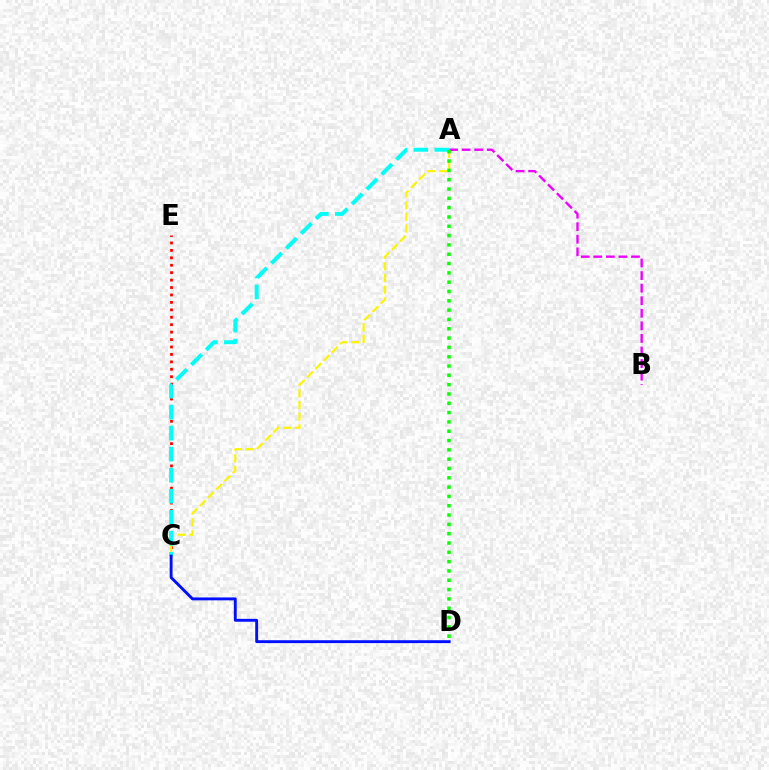{('A', 'B'): [{'color': '#ee00ff', 'line_style': 'dashed', 'thickness': 1.71}], ('C', 'E'): [{'color': '#ff0000', 'line_style': 'dotted', 'thickness': 2.02}], ('A', 'C'): [{'color': '#fcf500', 'line_style': 'dashed', 'thickness': 1.58}, {'color': '#00fff6', 'line_style': 'dashed', 'thickness': 2.86}], ('A', 'D'): [{'color': '#08ff00', 'line_style': 'dotted', 'thickness': 2.53}], ('C', 'D'): [{'color': '#0010ff', 'line_style': 'solid', 'thickness': 2.08}]}